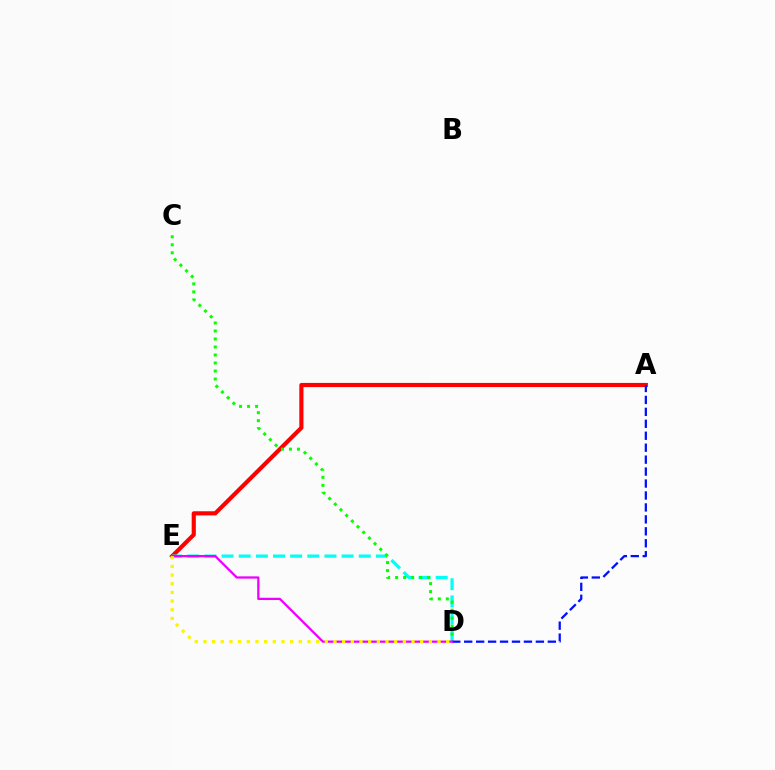{('A', 'E'): [{'color': '#ff0000', 'line_style': 'solid', 'thickness': 2.99}], ('D', 'E'): [{'color': '#00fff6', 'line_style': 'dashed', 'thickness': 2.33}, {'color': '#ee00ff', 'line_style': 'solid', 'thickness': 1.63}, {'color': '#fcf500', 'line_style': 'dotted', 'thickness': 2.36}], ('C', 'D'): [{'color': '#08ff00', 'line_style': 'dotted', 'thickness': 2.18}], ('A', 'D'): [{'color': '#0010ff', 'line_style': 'dashed', 'thickness': 1.62}]}